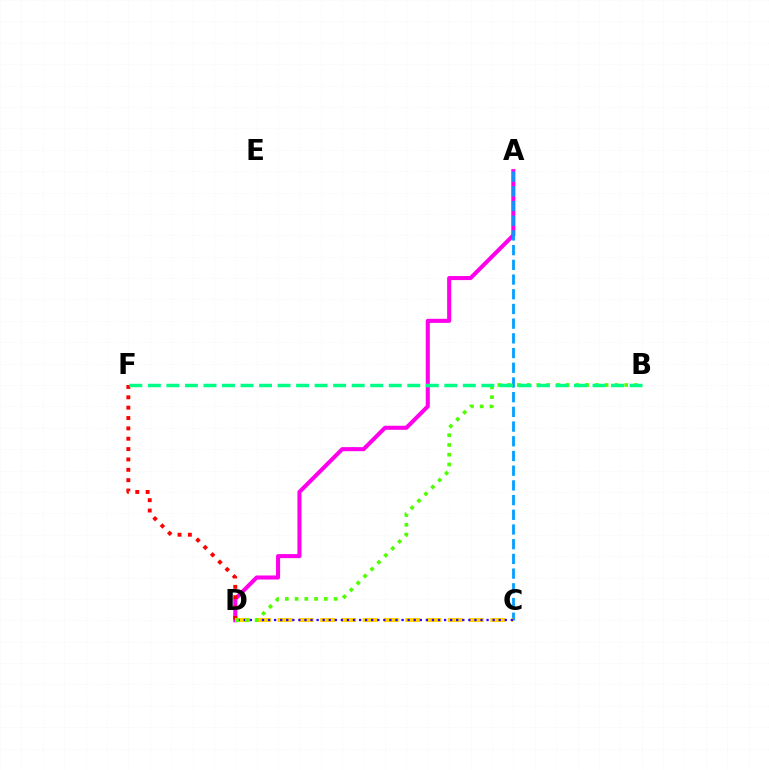{('A', 'D'): [{'color': '#ff00ed', 'line_style': 'solid', 'thickness': 2.92}], ('A', 'C'): [{'color': '#009eff', 'line_style': 'dashed', 'thickness': 2.0}], ('D', 'F'): [{'color': '#ff0000', 'line_style': 'dotted', 'thickness': 2.81}], ('C', 'D'): [{'color': '#ffd500', 'line_style': 'dashed', 'thickness': 2.89}, {'color': '#3700ff', 'line_style': 'dotted', 'thickness': 1.65}], ('B', 'D'): [{'color': '#4fff00', 'line_style': 'dotted', 'thickness': 2.65}], ('B', 'F'): [{'color': '#00ff86', 'line_style': 'dashed', 'thickness': 2.52}]}